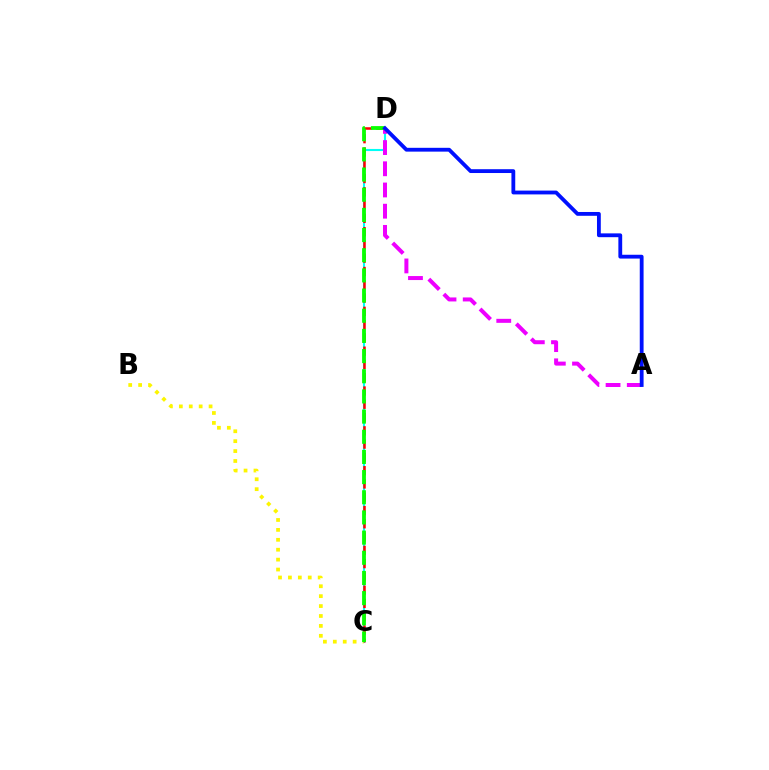{('C', 'D'): [{'color': '#00fff6', 'line_style': 'solid', 'thickness': 1.51}, {'color': '#ff0000', 'line_style': 'dashed', 'thickness': 1.8}, {'color': '#08ff00', 'line_style': 'dashed', 'thickness': 2.74}], ('A', 'D'): [{'color': '#ee00ff', 'line_style': 'dashed', 'thickness': 2.88}, {'color': '#0010ff', 'line_style': 'solid', 'thickness': 2.75}], ('B', 'C'): [{'color': '#fcf500', 'line_style': 'dotted', 'thickness': 2.69}]}